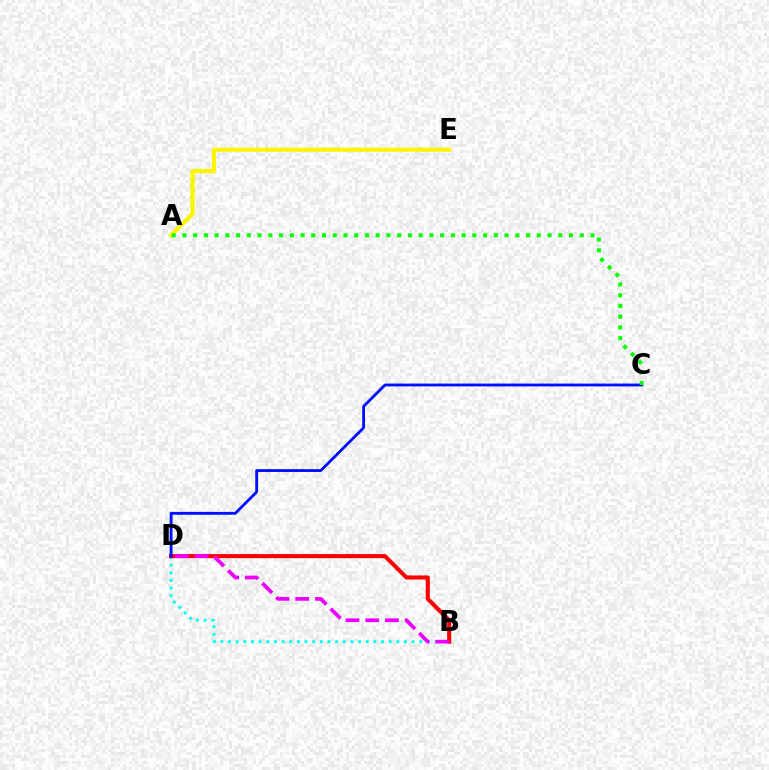{('B', 'D'): [{'color': '#00fff6', 'line_style': 'dotted', 'thickness': 2.08}, {'color': '#ff0000', 'line_style': 'solid', 'thickness': 2.95}, {'color': '#ee00ff', 'line_style': 'dashed', 'thickness': 2.68}], ('C', 'D'): [{'color': '#0010ff', 'line_style': 'solid', 'thickness': 2.05}], ('A', 'E'): [{'color': '#fcf500', 'line_style': 'solid', 'thickness': 2.98}], ('A', 'C'): [{'color': '#08ff00', 'line_style': 'dotted', 'thickness': 2.92}]}